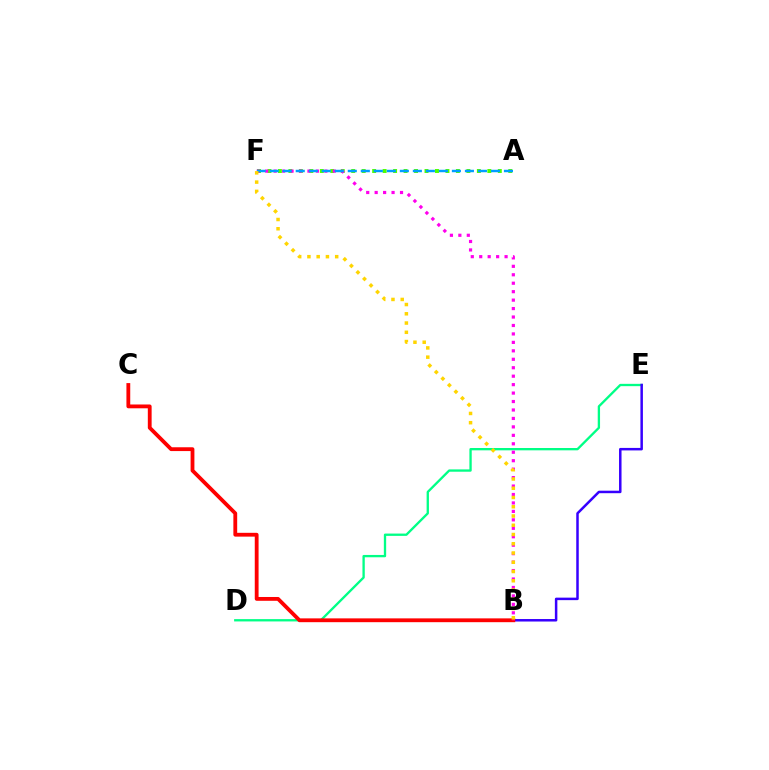{('A', 'F'): [{'color': '#4fff00', 'line_style': 'dotted', 'thickness': 2.84}, {'color': '#009eff', 'line_style': 'dashed', 'thickness': 1.77}], ('D', 'E'): [{'color': '#00ff86', 'line_style': 'solid', 'thickness': 1.67}], ('B', 'E'): [{'color': '#3700ff', 'line_style': 'solid', 'thickness': 1.8}], ('B', 'C'): [{'color': '#ff0000', 'line_style': 'solid', 'thickness': 2.75}], ('B', 'F'): [{'color': '#ff00ed', 'line_style': 'dotted', 'thickness': 2.3}, {'color': '#ffd500', 'line_style': 'dotted', 'thickness': 2.51}]}